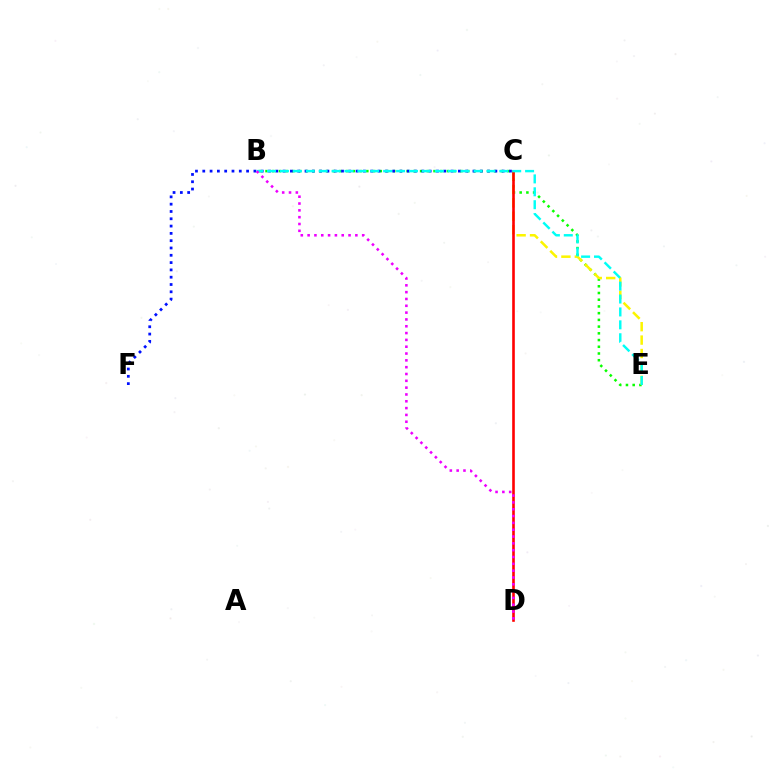{('B', 'E'): [{'color': '#08ff00', 'line_style': 'dotted', 'thickness': 1.83}, {'color': '#00fff6', 'line_style': 'dashed', 'thickness': 1.75}], ('C', 'F'): [{'color': '#0010ff', 'line_style': 'dotted', 'thickness': 1.98}], ('C', 'E'): [{'color': '#fcf500', 'line_style': 'dashed', 'thickness': 1.82}], ('C', 'D'): [{'color': '#ff0000', 'line_style': 'solid', 'thickness': 1.88}], ('B', 'D'): [{'color': '#ee00ff', 'line_style': 'dotted', 'thickness': 1.85}]}